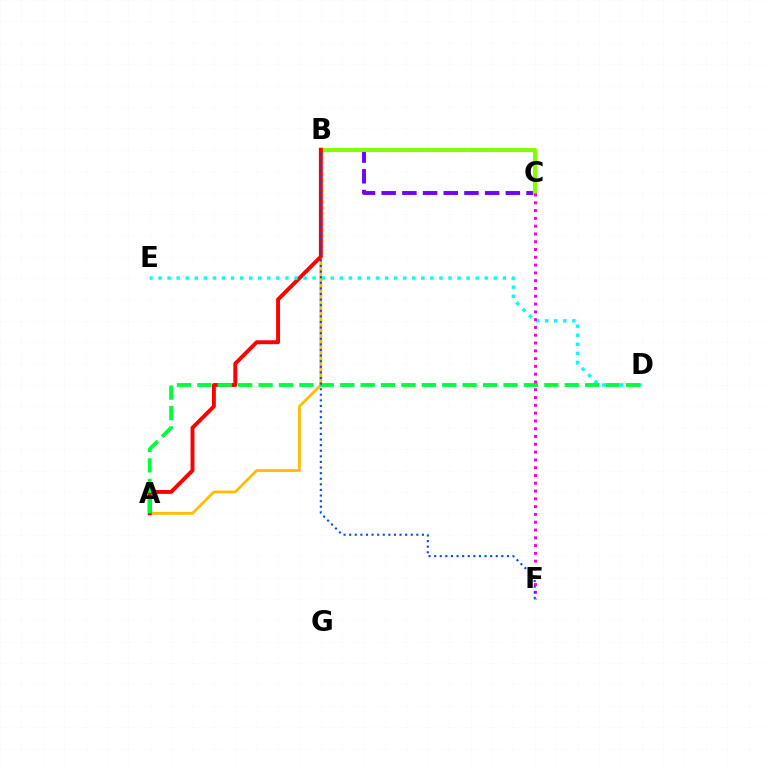{('B', 'C'): [{'color': '#7200ff', 'line_style': 'dashed', 'thickness': 2.81}, {'color': '#84ff00', 'line_style': 'solid', 'thickness': 2.98}], ('A', 'B'): [{'color': '#ffbd00', 'line_style': 'solid', 'thickness': 2.01}, {'color': '#ff0000', 'line_style': 'solid', 'thickness': 2.82}], ('D', 'E'): [{'color': '#00fff6', 'line_style': 'dotted', 'thickness': 2.46}], ('A', 'D'): [{'color': '#00ff39', 'line_style': 'dashed', 'thickness': 2.77}], ('C', 'F'): [{'color': '#ff00cf', 'line_style': 'dotted', 'thickness': 2.12}], ('B', 'F'): [{'color': '#004bff', 'line_style': 'dotted', 'thickness': 1.52}]}